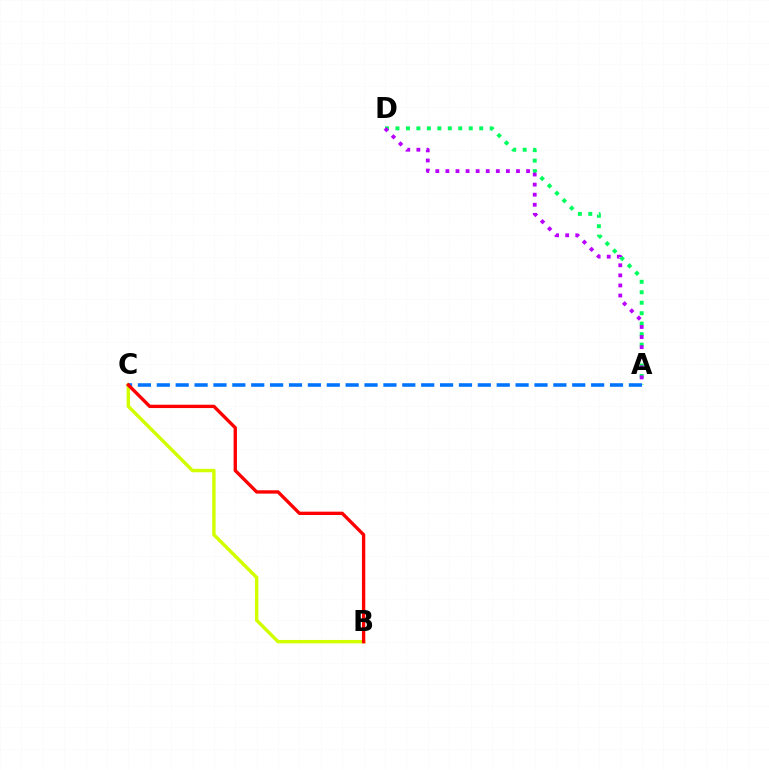{('A', 'D'): [{'color': '#00ff5c', 'line_style': 'dotted', 'thickness': 2.84}, {'color': '#b900ff', 'line_style': 'dotted', 'thickness': 2.74}], ('B', 'C'): [{'color': '#d1ff00', 'line_style': 'solid', 'thickness': 2.46}, {'color': '#ff0000', 'line_style': 'solid', 'thickness': 2.41}], ('A', 'C'): [{'color': '#0074ff', 'line_style': 'dashed', 'thickness': 2.57}]}